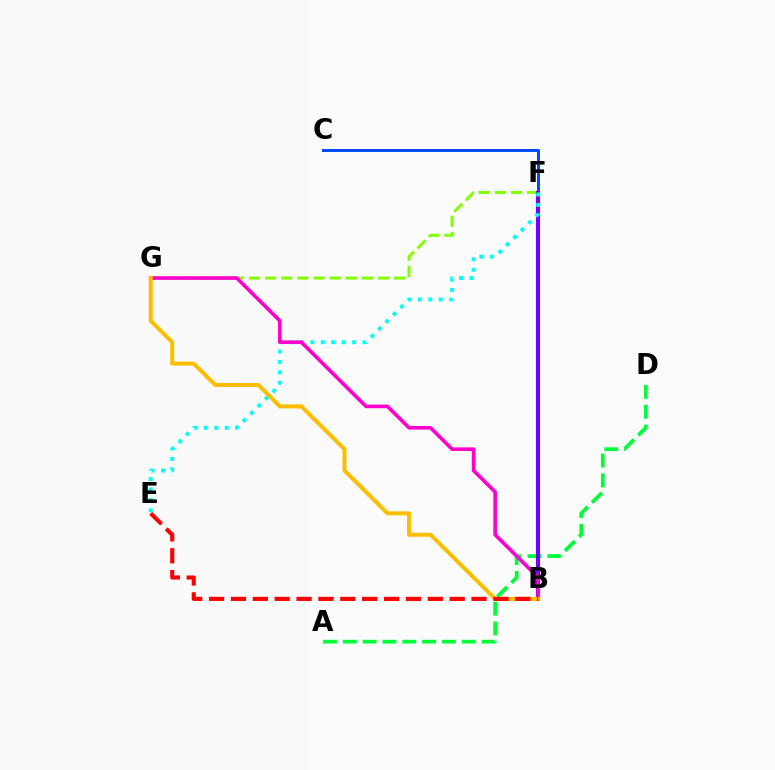{('F', 'G'): [{'color': '#84ff00', 'line_style': 'dashed', 'thickness': 2.19}], ('C', 'F'): [{'color': '#004bff', 'line_style': 'solid', 'thickness': 2.17}], ('A', 'D'): [{'color': '#00ff39', 'line_style': 'dashed', 'thickness': 2.69}], ('B', 'F'): [{'color': '#7200ff', 'line_style': 'solid', 'thickness': 2.99}], ('E', 'F'): [{'color': '#00fff6', 'line_style': 'dotted', 'thickness': 2.83}], ('B', 'G'): [{'color': '#ff00cf', 'line_style': 'solid', 'thickness': 2.61}, {'color': '#ffbd00', 'line_style': 'solid', 'thickness': 2.88}], ('B', 'E'): [{'color': '#ff0000', 'line_style': 'dashed', 'thickness': 2.97}]}